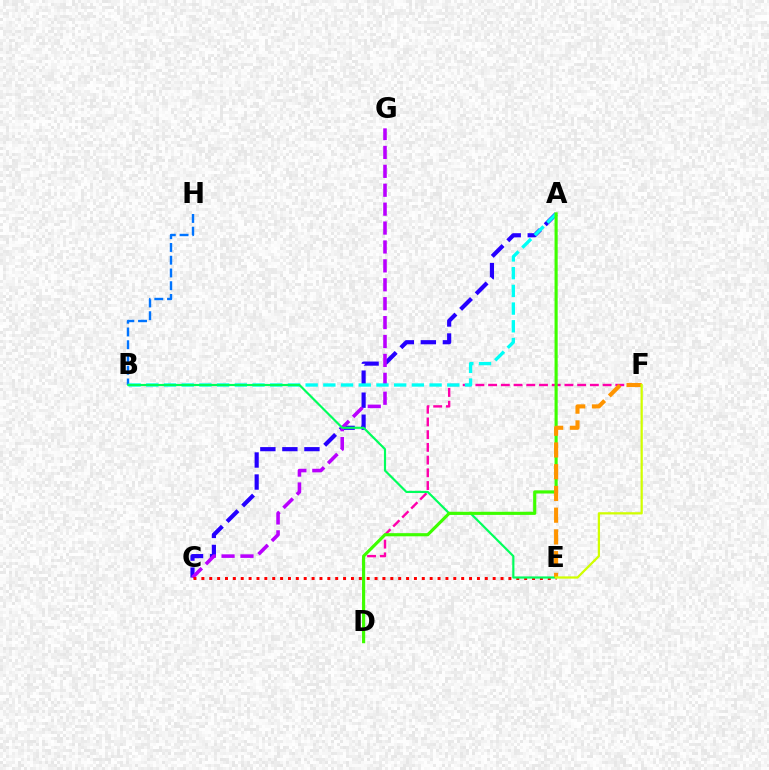{('A', 'C'): [{'color': '#2500ff', 'line_style': 'dashed', 'thickness': 2.99}], ('C', 'G'): [{'color': '#b900ff', 'line_style': 'dashed', 'thickness': 2.57}], ('D', 'F'): [{'color': '#ff00ac', 'line_style': 'dashed', 'thickness': 1.73}], ('C', 'E'): [{'color': '#ff0000', 'line_style': 'dotted', 'thickness': 2.14}], ('B', 'H'): [{'color': '#0074ff', 'line_style': 'dashed', 'thickness': 1.73}], ('A', 'B'): [{'color': '#00fff6', 'line_style': 'dashed', 'thickness': 2.41}], ('B', 'E'): [{'color': '#00ff5c', 'line_style': 'solid', 'thickness': 1.56}], ('A', 'D'): [{'color': '#3dff00', 'line_style': 'solid', 'thickness': 2.26}], ('E', 'F'): [{'color': '#ff9400', 'line_style': 'dashed', 'thickness': 2.95}, {'color': '#d1ff00', 'line_style': 'solid', 'thickness': 1.62}]}